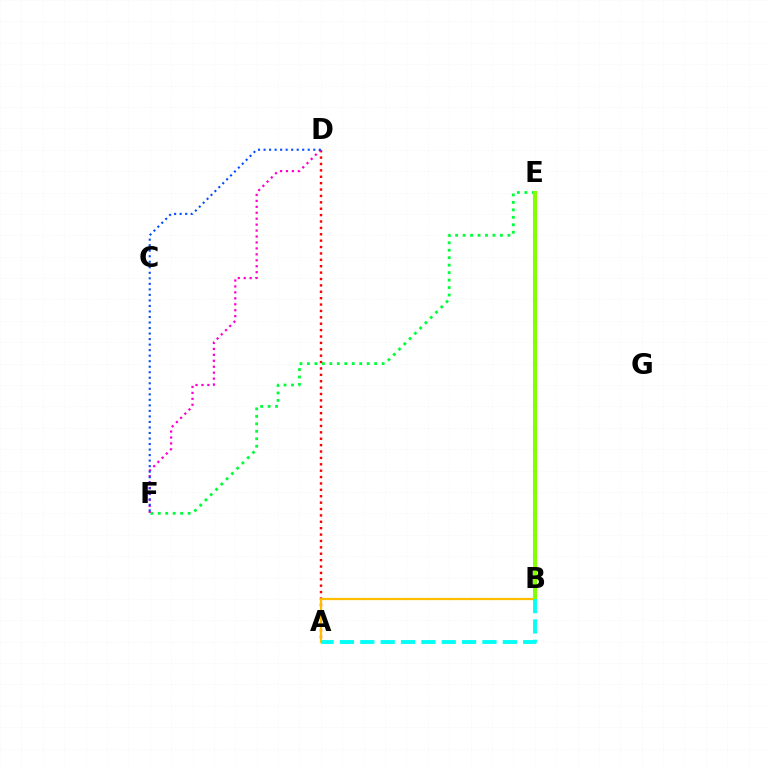{('E', 'F'): [{'color': '#00ff39', 'line_style': 'dotted', 'thickness': 2.03}], ('B', 'E'): [{'color': '#7200ff', 'line_style': 'solid', 'thickness': 1.74}, {'color': '#84ff00', 'line_style': 'solid', 'thickness': 2.95}], ('A', 'D'): [{'color': '#ff0000', 'line_style': 'dotted', 'thickness': 1.74}], ('D', 'F'): [{'color': '#ff00cf', 'line_style': 'dotted', 'thickness': 1.61}, {'color': '#004bff', 'line_style': 'dotted', 'thickness': 1.5}], ('A', 'B'): [{'color': '#ffbd00', 'line_style': 'solid', 'thickness': 1.63}, {'color': '#00fff6', 'line_style': 'dashed', 'thickness': 2.77}]}